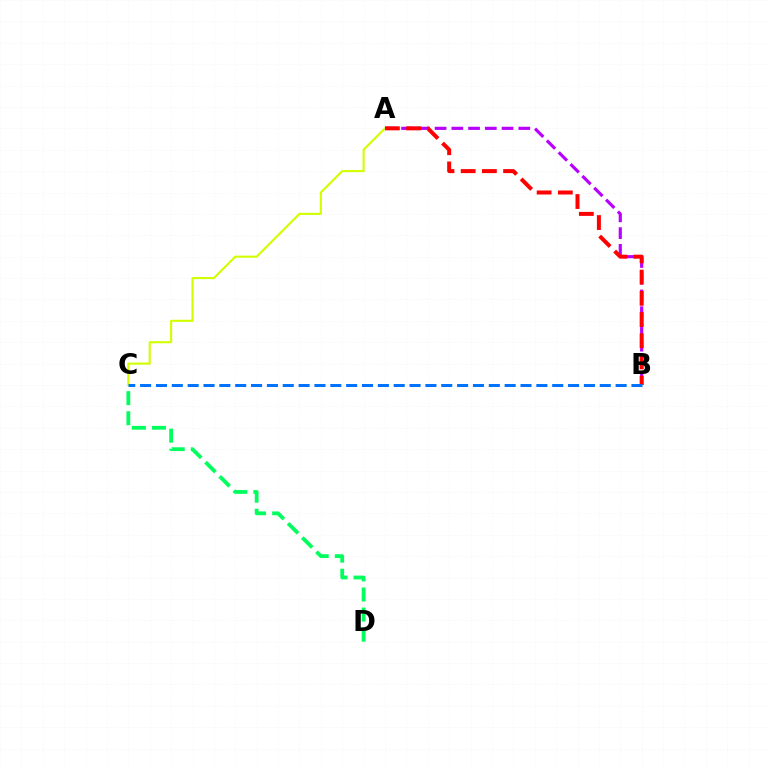{('A', 'B'): [{'color': '#b900ff', 'line_style': 'dashed', 'thickness': 2.27}, {'color': '#ff0000', 'line_style': 'dashed', 'thickness': 2.88}], ('A', 'C'): [{'color': '#d1ff00', 'line_style': 'solid', 'thickness': 1.53}], ('C', 'D'): [{'color': '#00ff5c', 'line_style': 'dashed', 'thickness': 2.73}], ('B', 'C'): [{'color': '#0074ff', 'line_style': 'dashed', 'thickness': 2.15}]}